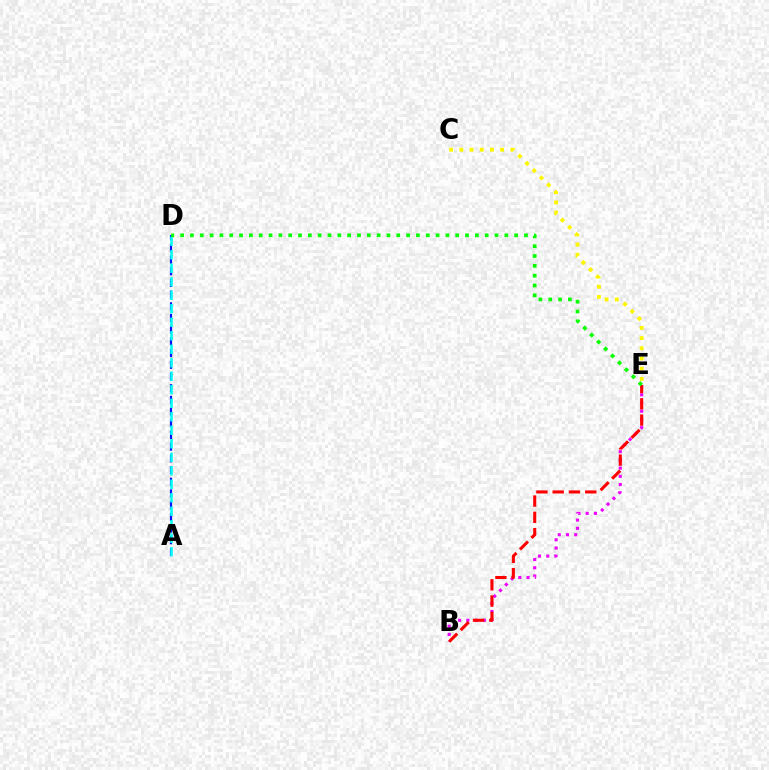{('B', 'E'): [{'color': '#ee00ff', 'line_style': 'dotted', 'thickness': 2.23}, {'color': '#ff0000', 'line_style': 'dashed', 'thickness': 2.21}], ('C', 'E'): [{'color': '#fcf500', 'line_style': 'dotted', 'thickness': 2.77}], ('A', 'D'): [{'color': '#0010ff', 'line_style': 'dashed', 'thickness': 1.59}, {'color': '#00fff6', 'line_style': 'dashed', 'thickness': 1.83}], ('D', 'E'): [{'color': '#08ff00', 'line_style': 'dotted', 'thickness': 2.67}]}